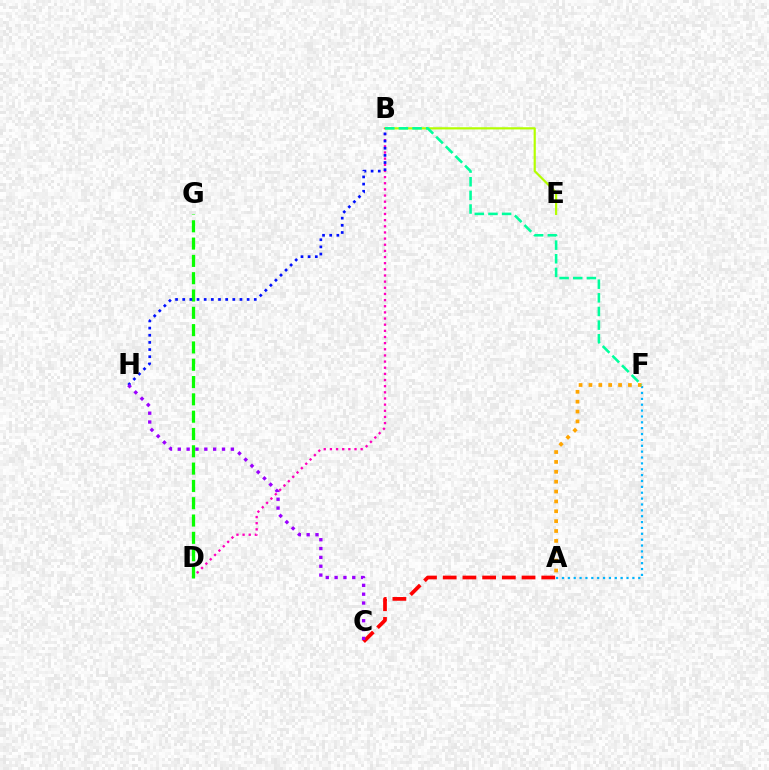{('A', 'F'): [{'color': '#00b5ff', 'line_style': 'dotted', 'thickness': 1.59}, {'color': '#ffa500', 'line_style': 'dotted', 'thickness': 2.68}], ('B', 'E'): [{'color': '#b3ff00', 'line_style': 'solid', 'thickness': 1.58}], ('B', 'D'): [{'color': '#ff00bd', 'line_style': 'dotted', 'thickness': 1.67}], ('A', 'C'): [{'color': '#ff0000', 'line_style': 'dashed', 'thickness': 2.68}], ('D', 'G'): [{'color': '#08ff00', 'line_style': 'dashed', 'thickness': 2.35}], ('B', 'H'): [{'color': '#0010ff', 'line_style': 'dotted', 'thickness': 1.94}], ('C', 'H'): [{'color': '#9b00ff', 'line_style': 'dotted', 'thickness': 2.4}], ('B', 'F'): [{'color': '#00ff9d', 'line_style': 'dashed', 'thickness': 1.85}]}